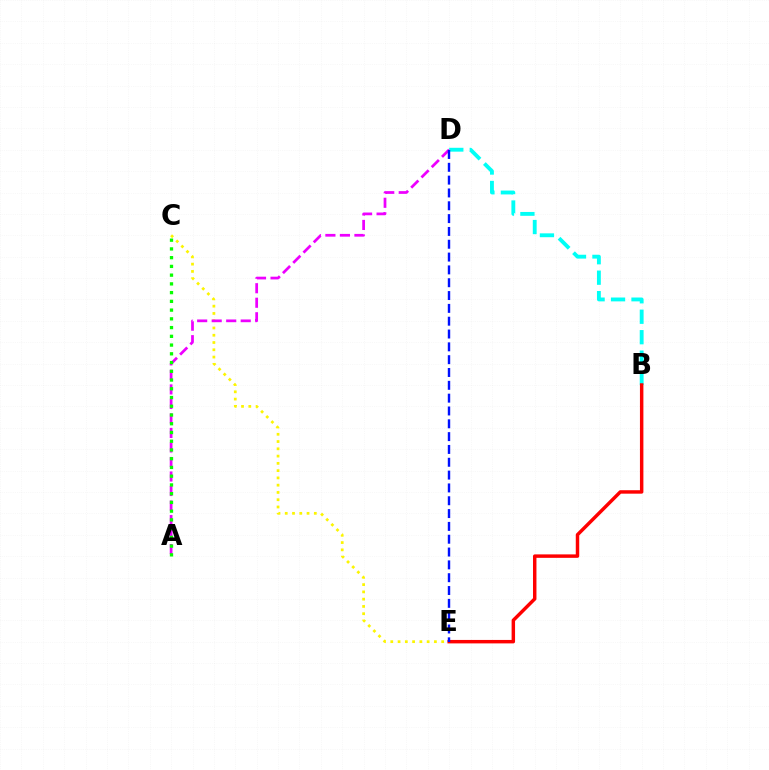{('C', 'E'): [{'color': '#fcf500', 'line_style': 'dotted', 'thickness': 1.98}], ('B', 'D'): [{'color': '#00fff6', 'line_style': 'dashed', 'thickness': 2.78}], ('A', 'D'): [{'color': '#ee00ff', 'line_style': 'dashed', 'thickness': 1.97}], ('A', 'C'): [{'color': '#08ff00', 'line_style': 'dotted', 'thickness': 2.37}], ('B', 'E'): [{'color': '#ff0000', 'line_style': 'solid', 'thickness': 2.49}], ('D', 'E'): [{'color': '#0010ff', 'line_style': 'dashed', 'thickness': 1.74}]}